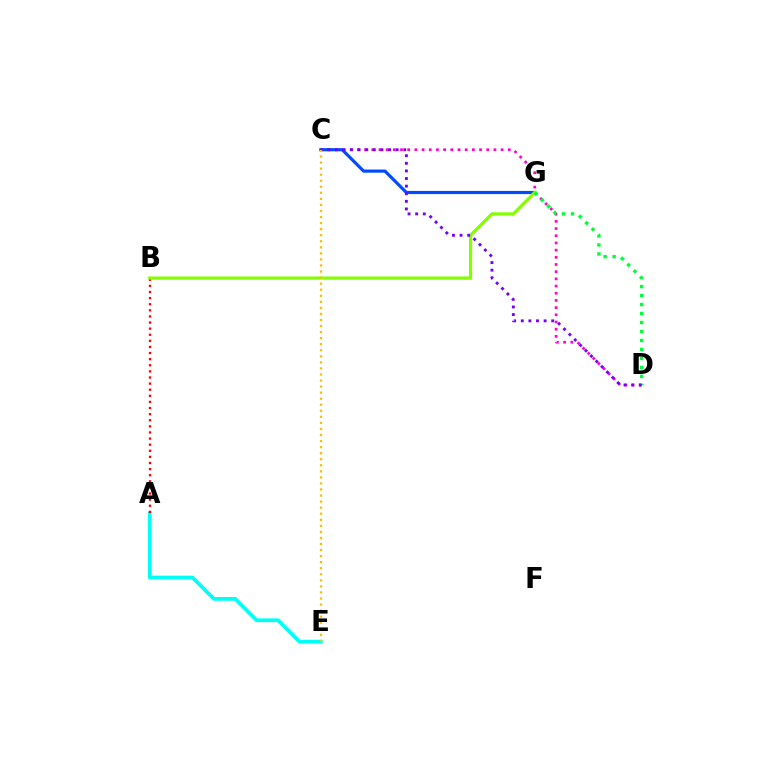{('A', 'E'): [{'color': '#00fff6', 'line_style': 'solid', 'thickness': 2.71}], ('C', 'D'): [{'color': '#ff00cf', 'line_style': 'dotted', 'thickness': 1.95}, {'color': '#7200ff', 'line_style': 'dotted', 'thickness': 2.07}], ('A', 'B'): [{'color': '#ff0000', 'line_style': 'dotted', 'thickness': 1.66}], ('C', 'G'): [{'color': '#004bff', 'line_style': 'solid', 'thickness': 2.27}], ('B', 'G'): [{'color': '#84ff00', 'line_style': 'solid', 'thickness': 2.29}], ('D', 'G'): [{'color': '#00ff39', 'line_style': 'dotted', 'thickness': 2.44}], ('C', 'E'): [{'color': '#ffbd00', 'line_style': 'dotted', 'thickness': 1.65}]}